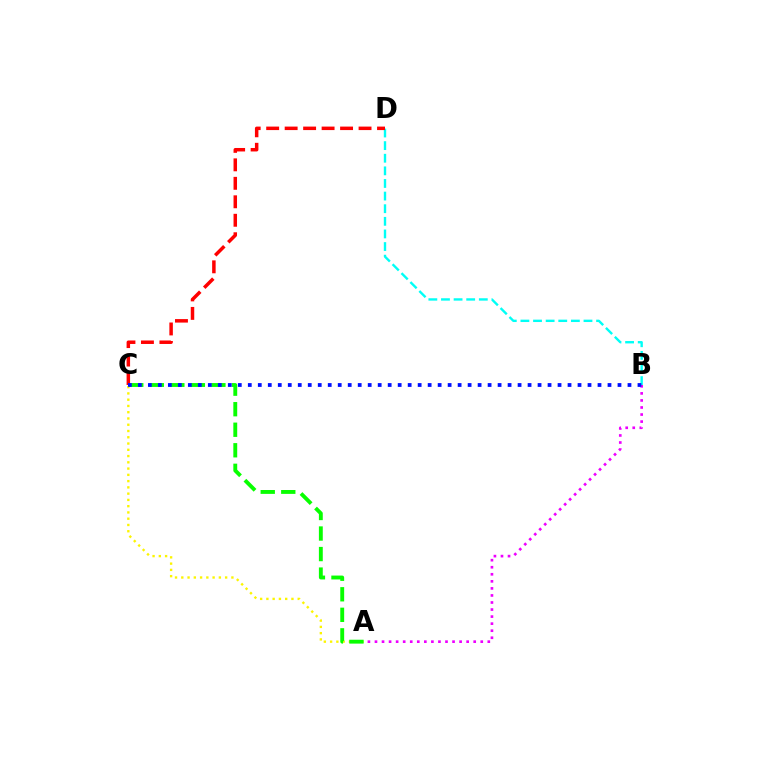{('A', 'C'): [{'color': '#fcf500', 'line_style': 'dotted', 'thickness': 1.7}, {'color': '#08ff00', 'line_style': 'dashed', 'thickness': 2.79}], ('B', 'D'): [{'color': '#00fff6', 'line_style': 'dashed', 'thickness': 1.71}], ('A', 'B'): [{'color': '#ee00ff', 'line_style': 'dotted', 'thickness': 1.92}], ('C', 'D'): [{'color': '#ff0000', 'line_style': 'dashed', 'thickness': 2.51}], ('B', 'C'): [{'color': '#0010ff', 'line_style': 'dotted', 'thickness': 2.71}]}